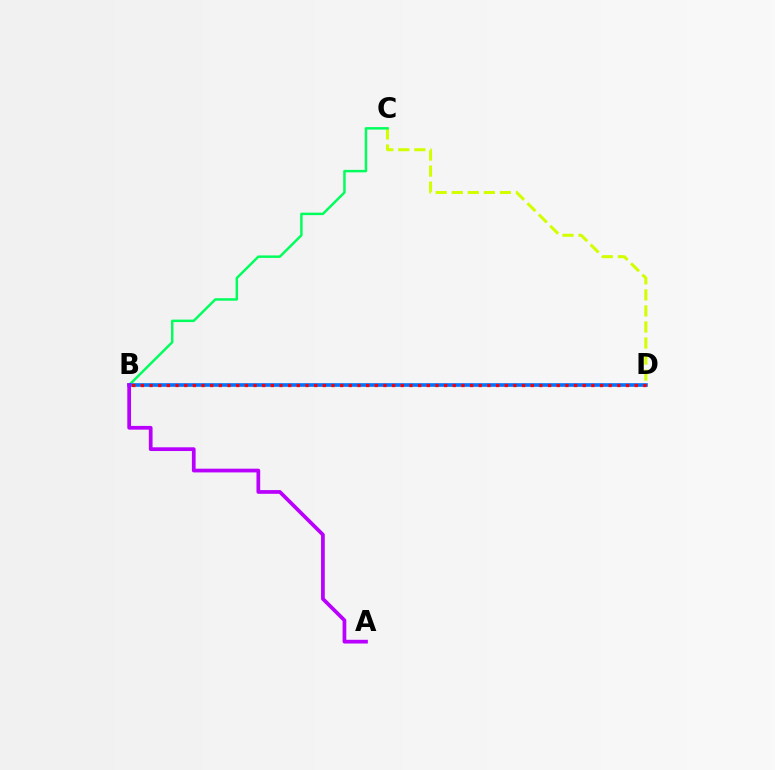{('C', 'D'): [{'color': '#d1ff00', 'line_style': 'dashed', 'thickness': 2.18}], ('B', 'C'): [{'color': '#00ff5c', 'line_style': 'solid', 'thickness': 1.78}], ('B', 'D'): [{'color': '#0074ff', 'line_style': 'solid', 'thickness': 2.61}, {'color': '#ff0000', 'line_style': 'dotted', 'thickness': 2.35}], ('A', 'B'): [{'color': '#b900ff', 'line_style': 'solid', 'thickness': 2.69}]}